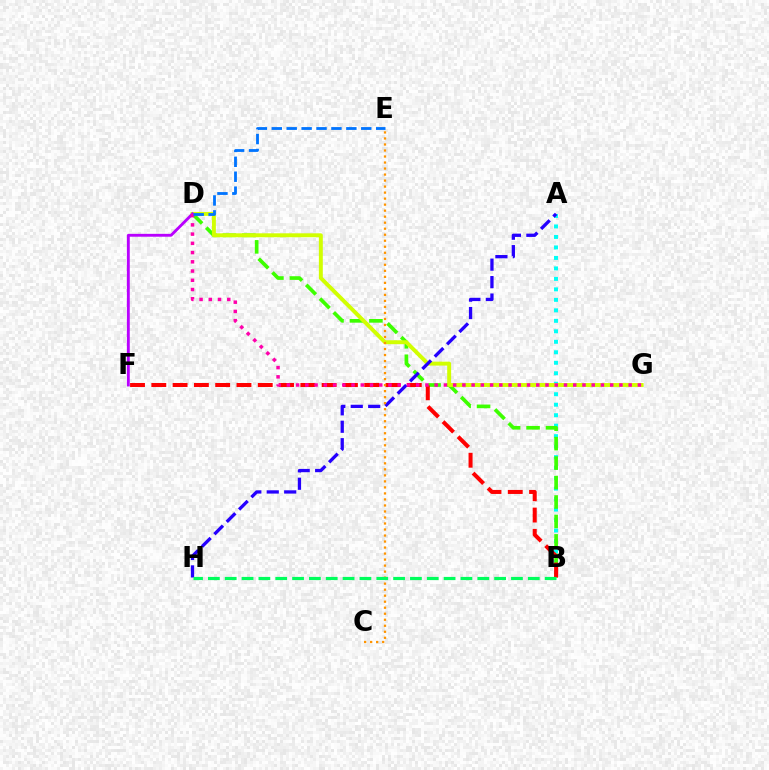{('A', 'B'): [{'color': '#00fff6', 'line_style': 'dotted', 'thickness': 2.85}], ('B', 'D'): [{'color': '#3dff00', 'line_style': 'dashed', 'thickness': 2.64}], ('D', 'G'): [{'color': '#d1ff00', 'line_style': 'solid', 'thickness': 2.83}, {'color': '#ff00ac', 'line_style': 'dotted', 'thickness': 2.51}], ('B', 'F'): [{'color': '#ff0000', 'line_style': 'dashed', 'thickness': 2.89}], ('A', 'H'): [{'color': '#2500ff', 'line_style': 'dashed', 'thickness': 2.37}], ('D', 'F'): [{'color': '#b900ff', 'line_style': 'solid', 'thickness': 2.06}], ('C', 'E'): [{'color': '#ff9400', 'line_style': 'dotted', 'thickness': 1.63}], ('B', 'H'): [{'color': '#00ff5c', 'line_style': 'dashed', 'thickness': 2.29}], ('D', 'E'): [{'color': '#0074ff', 'line_style': 'dashed', 'thickness': 2.03}]}